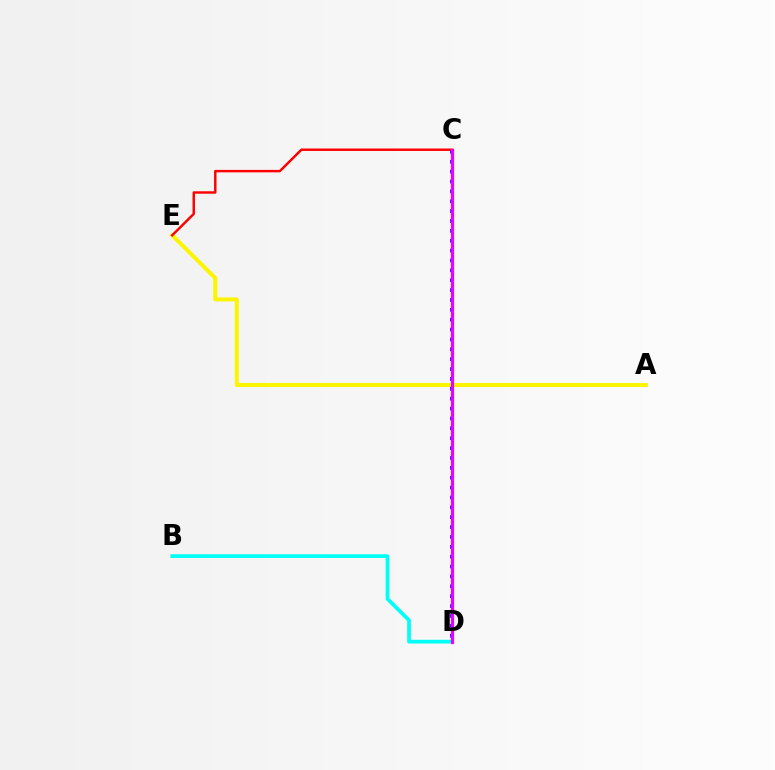{('C', 'D'): [{'color': '#08ff00', 'line_style': 'dashed', 'thickness': 2.2}, {'color': '#0010ff', 'line_style': 'dotted', 'thickness': 2.68}, {'color': '#ee00ff', 'line_style': 'solid', 'thickness': 2.29}], ('A', 'E'): [{'color': '#fcf500', 'line_style': 'solid', 'thickness': 2.89}], ('B', 'D'): [{'color': '#00fff6', 'line_style': 'solid', 'thickness': 2.68}], ('C', 'E'): [{'color': '#ff0000', 'line_style': 'solid', 'thickness': 1.76}]}